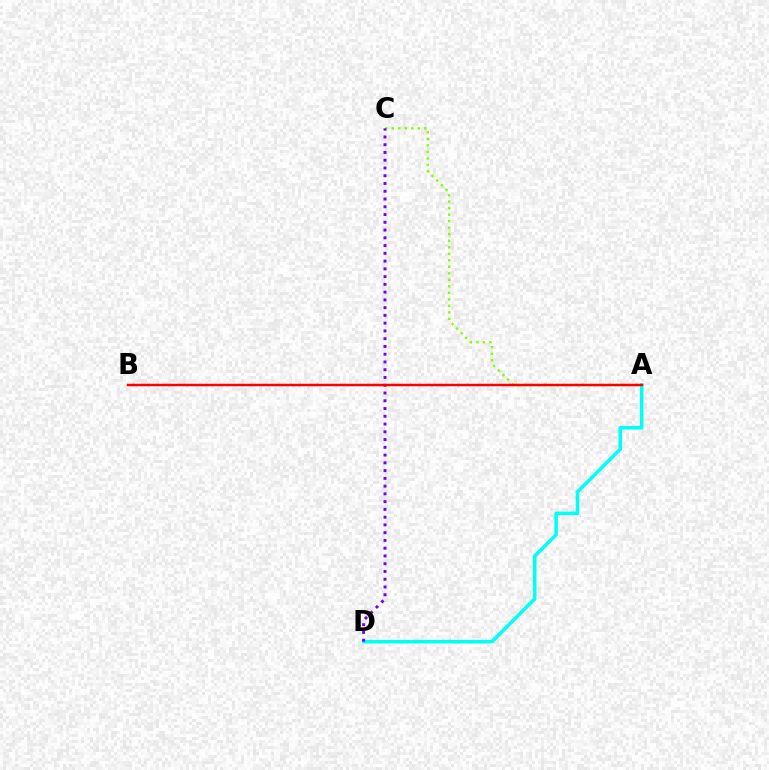{('A', 'C'): [{'color': '#84ff00', 'line_style': 'dotted', 'thickness': 1.77}], ('A', 'D'): [{'color': '#00fff6', 'line_style': 'solid', 'thickness': 2.55}], ('C', 'D'): [{'color': '#7200ff', 'line_style': 'dotted', 'thickness': 2.11}], ('A', 'B'): [{'color': '#ff0000', 'line_style': 'solid', 'thickness': 1.78}]}